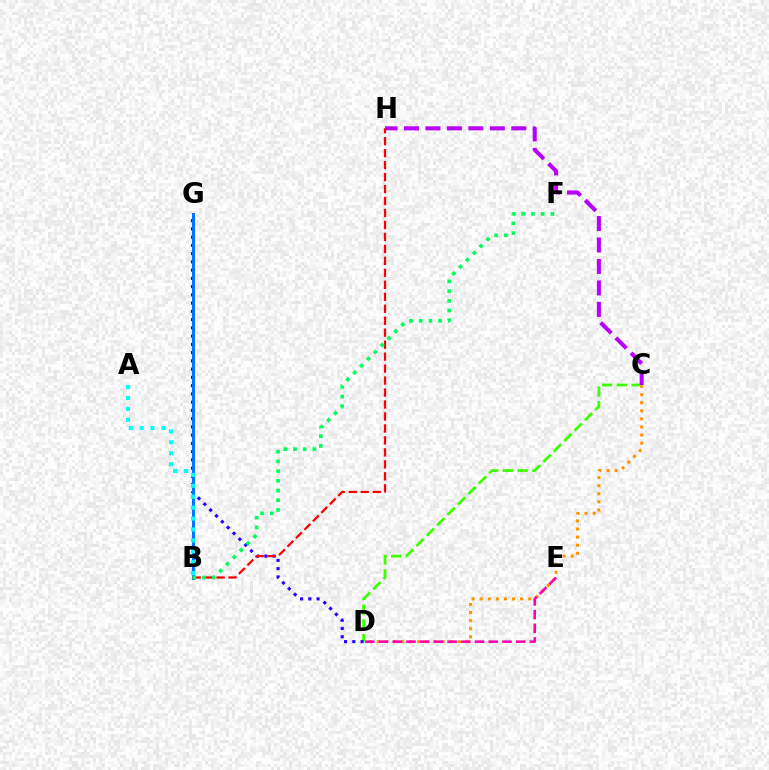{('C', 'D'): [{'color': '#3dff00', 'line_style': 'dashed', 'thickness': 2.0}, {'color': '#ff9400', 'line_style': 'dotted', 'thickness': 2.2}], ('B', 'G'): [{'color': '#d1ff00', 'line_style': 'solid', 'thickness': 1.53}, {'color': '#0074ff', 'line_style': 'solid', 'thickness': 2.16}], ('D', 'G'): [{'color': '#2500ff', 'line_style': 'dotted', 'thickness': 2.24}], ('C', 'H'): [{'color': '#b900ff', 'line_style': 'dashed', 'thickness': 2.92}], ('B', 'H'): [{'color': '#ff0000', 'line_style': 'dashed', 'thickness': 1.63}], ('D', 'E'): [{'color': '#ff00ac', 'line_style': 'dashed', 'thickness': 1.86}], ('A', 'B'): [{'color': '#00fff6', 'line_style': 'dotted', 'thickness': 2.97}], ('B', 'F'): [{'color': '#00ff5c', 'line_style': 'dotted', 'thickness': 2.64}]}